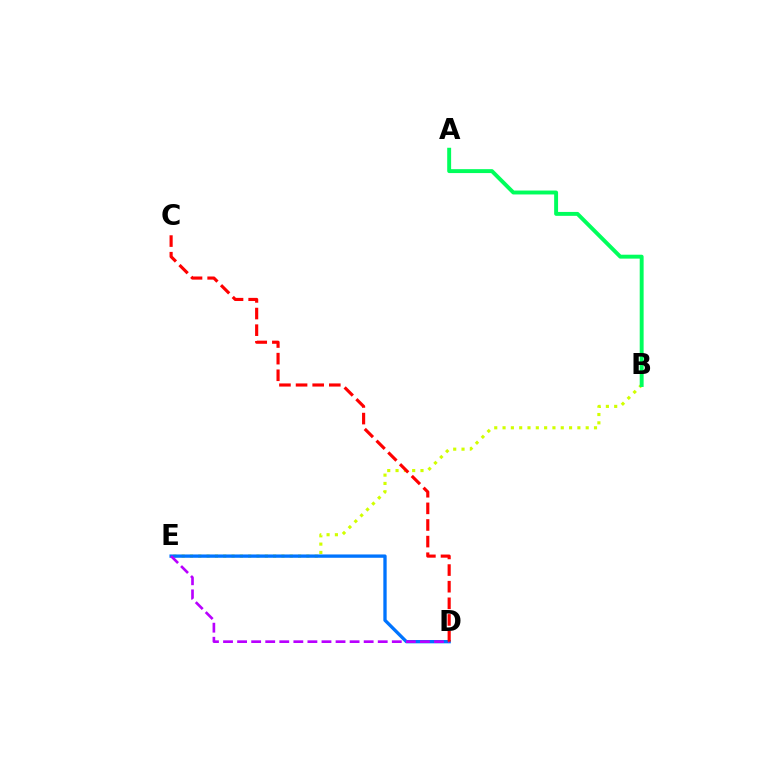{('B', 'E'): [{'color': '#d1ff00', 'line_style': 'dotted', 'thickness': 2.26}], ('D', 'E'): [{'color': '#0074ff', 'line_style': 'solid', 'thickness': 2.39}, {'color': '#b900ff', 'line_style': 'dashed', 'thickness': 1.91}], ('A', 'B'): [{'color': '#00ff5c', 'line_style': 'solid', 'thickness': 2.82}], ('C', 'D'): [{'color': '#ff0000', 'line_style': 'dashed', 'thickness': 2.26}]}